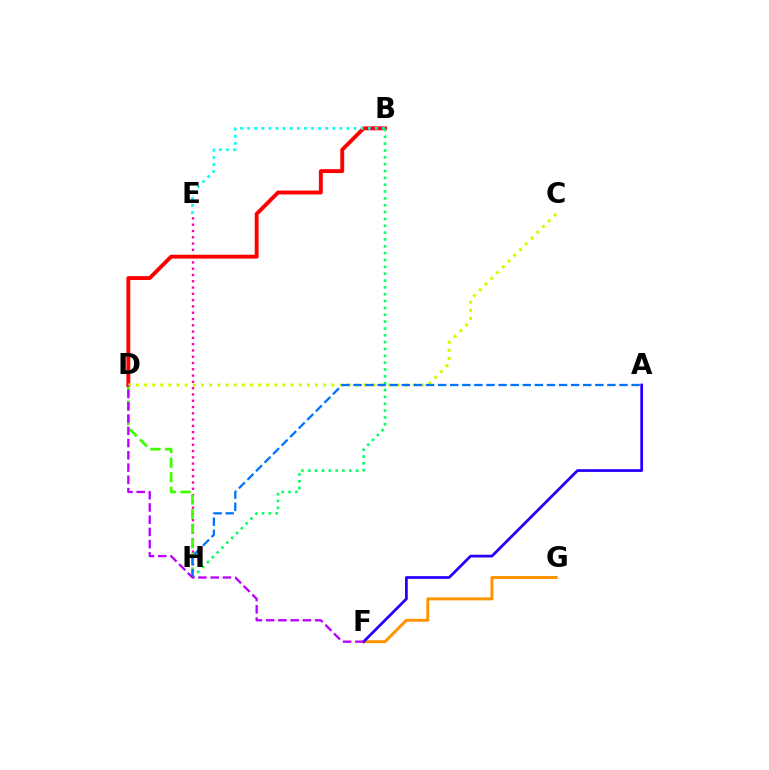{('F', 'G'): [{'color': '#ff9400', 'line_style': 'solid', 'thickness': 2.14}], ('A', 'F'): [{'color': '#2500ff', 'line_style': 'solid', 'thickness': 1.99}], ('E', 'H'): [{'color': '#ff00ac', 'line_style': 'dotted', 'thickness': 1.71}], ('D', 'H'): [{'color': '#3dff00', 'line_style': 'dashed', 'thickness': 1.98}], ('B', 'D'): [{'color': '#ff0000', 'line_style': 'solid', 'thickness': 2.8}], ('B', 'E'): [{'color': '#00fff6', 'line_style': 'dotted', 'thickness': 1.93}], ('B', 'H'): [{'color': '#00ff5c', 'line_style': 'dotted', 'thickness': 1.86}], ('C', 'D'): [{'color': '#d1ff00', 'line_style': 'dotted', 'thickness': 2.21}], ('A', 'H'): [{'color': '#0074ff', 'line_style': 'dashed', 'thickness': 1.64}], ('D', 'F'): [{'color': '#b900ff', 'line_style': 'dashed', 'thickness': 1.66}]}